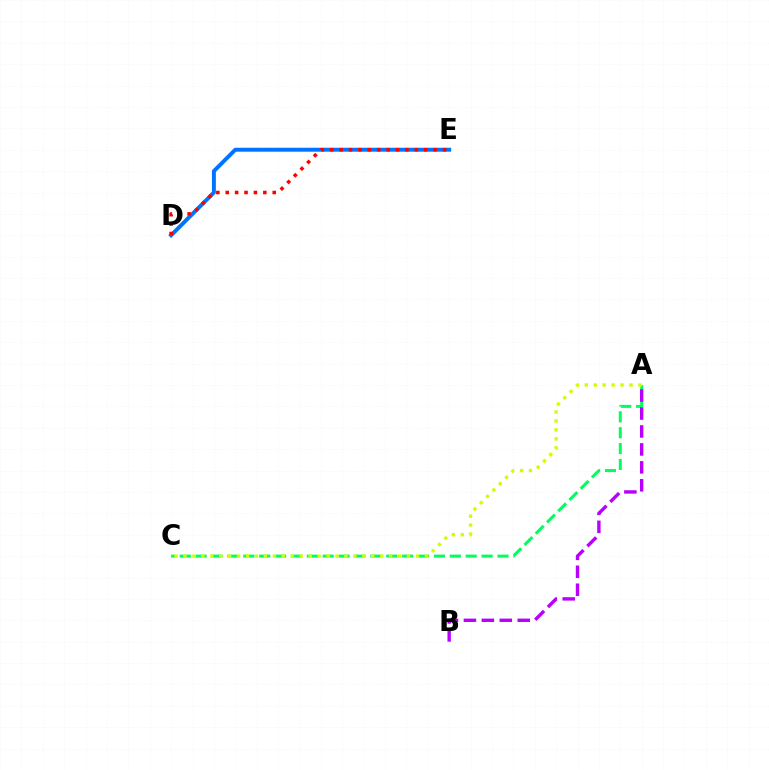{('D', 'E'): [{'color': '#0074ff', 'line_style': 'solid', 'thickness': 2.84}, {'color': '#ff0000', 'line_style': 'dotted', 'thickness': 2.55}], ('A', 'C'): [{'color': '#00ff5c', 'line_style': 'dashed', 'thickness': 2.16}, {'color': '#d1ff00', 'line_style': 'dotted', 'thickness': 2.43}], ('A', 'B'): [{'color': '#b900ff', 'line_style': 'dashed', 'thickness': 2.44}]}